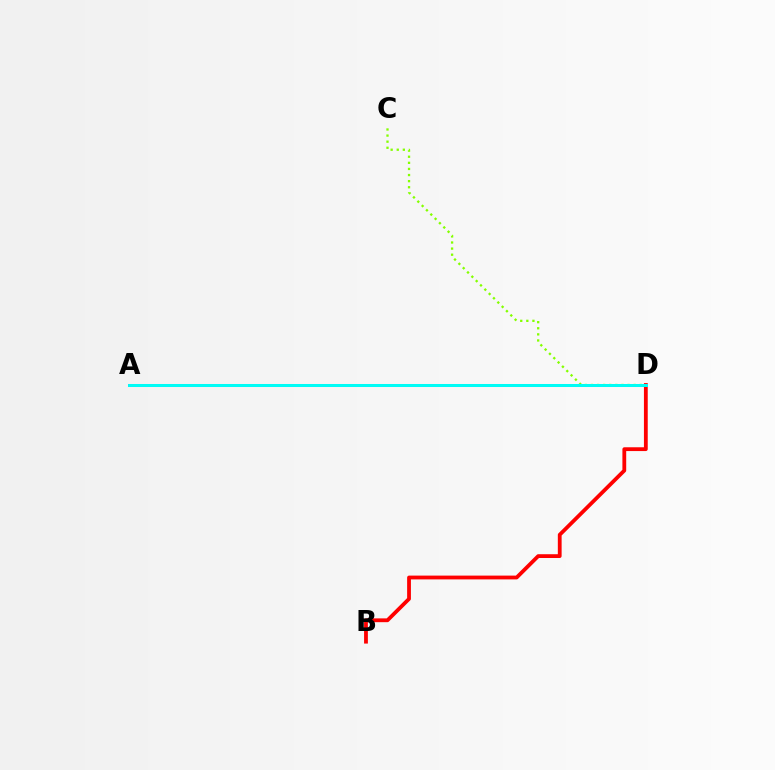{('B', 'D'): [{'color': '#ff0000', 'line_style': 'solid', 'thickness': 2.73}], ('A', 'D'): [{'color': '#7200ff', 'line_style': 'solid', 'thickness': 2.16}, {'color': '#00fff6', 'line_style': 'solid', 'thickness': 2.13}], ('C', 'D'): [{'color': '#84ff00', 'line_style': 'dotted', 'thickness': 1.66}]}